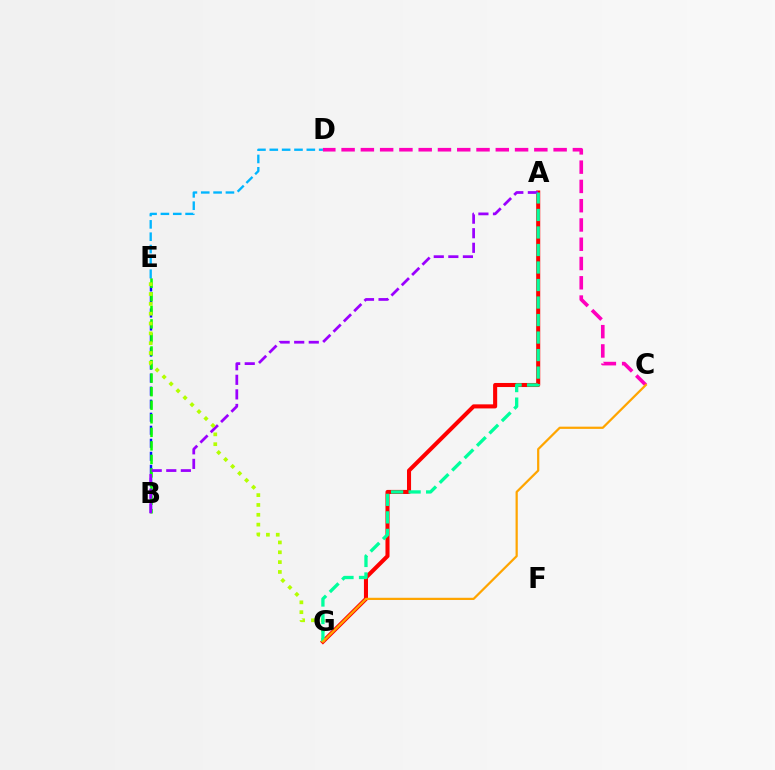{('B', 'E'): [{'color': '#0010ff', 'line_style': 'dashed', 'thickness': 1.77}, {'color': '#08ff00', 'line_style': 'dashed', 'thickness': 1.84}], ('A', 'G'): [{'color': '#ff0000', 'line_style': 'solid', 'thickness': 2.93}, {'color': '#00ff9d', 'line_style': 'dashed', 'thickness': 2.38}], ('D', 'E'): [{'color': '#00b5ff', 'line_style': 'dashed', 'thickness': 1.68}], ('C', 'D'): [{'color': '#ff00bd', 'line_style': 'dashed', 'thickness': 2.62}], ('A', 'B'): [{'color': '#9b00ff', 'line_style': 'dashed', 'thickness': 1.98}], ('E', 'G'): [{'color': '#b3ff00', 'line_style': 'dotted', 'thickness': 2.67}], ('C', 'G'): [{'color': '#ffa500', 'line_style': 'solid', 'thickness': 1.61}]}